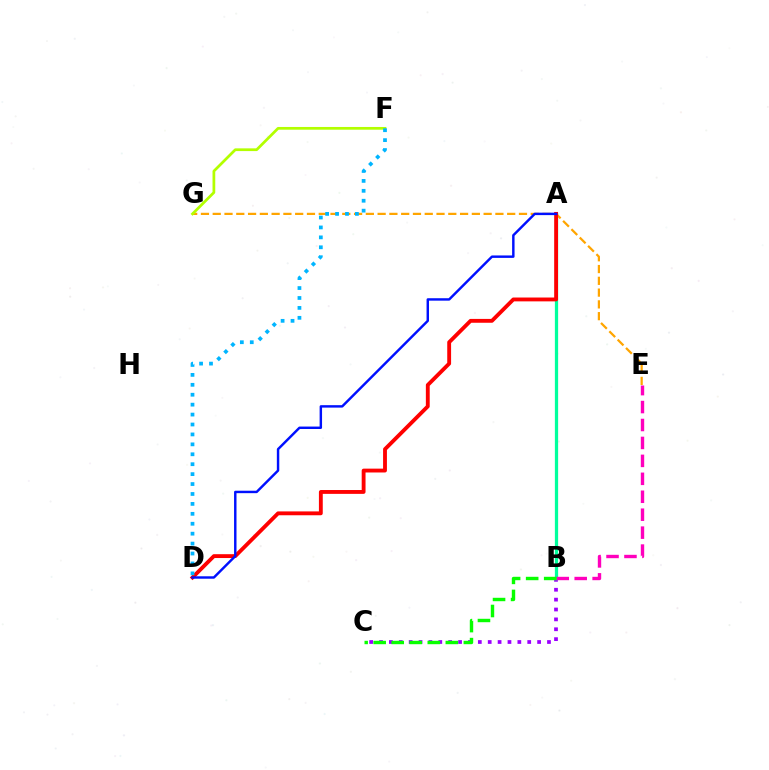{('B', 'C'): [{'color': '#9b00ff', 'line_style': 'dotted', 'thickness': 2.68}, {'color': '#08ff00', 'line_style': 'dashed', 'thickness': 2.45}], ('A', 'B'): [{'color': '#00ff9d', 'line_style': 'solid', 'thickness': 2.34}], ('B', 'E'): [{'color': '#ff00bd', 'line_style': 'dashed', 'thickness': 2.44}], ('E', 'G'): [{'color': '#ffa500', 'line_style': 'dashed', 'thickness': 1.6}], ('A', 'D'): [{'color': '#ff0000', 'line_style': 'solid', 'thickness': 2.77}, {'color': '#0010ff', 'line_style': 'solid', 'thickness': 1.76}], ('F', 'G'): [{'color': '#b3ff00', 'line_style': 'solid', 'thickness': 1.97}], ('D', 'F'): [{'color': '#00b5ff', 'line_style': 'dotted', 'thickness': 2.7}]}